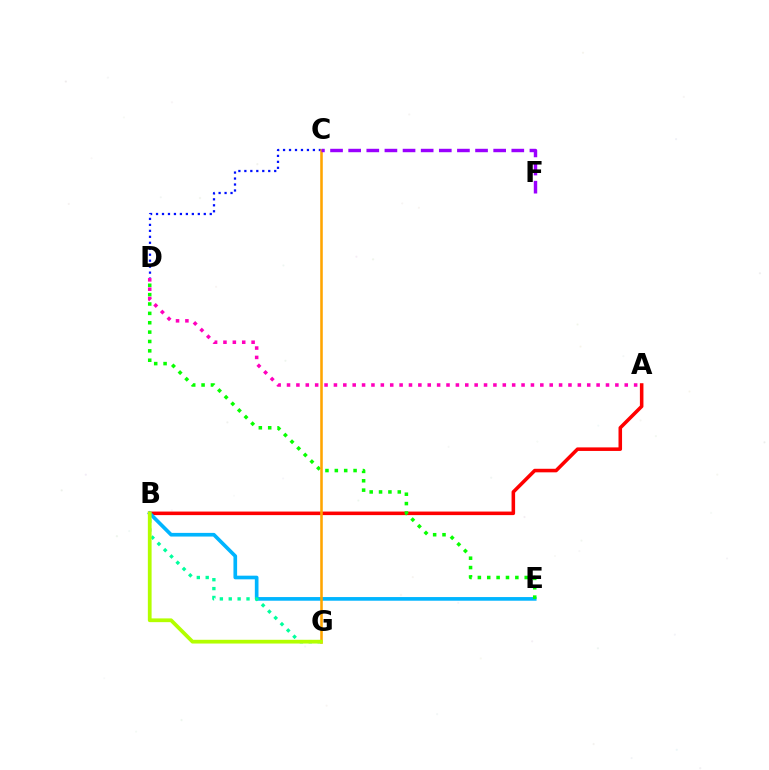{('A', 'B'): [{'color': '#ff0000', 'line_style': 'solid', 'thickness': 2.56}], ('C', 'D'): [{'color': '#0010ff', 'line_style': 'dotted', 'thickness': 1.62}], ('B', 'E'): [{'color': '#00b5ff', 'line_style': 'solid', 'thickness': 2.64}], ('D', 'E'): [{'color': '#08ff00', 'line_style': 'dotted', 'thickness': 2.55}], ('B', 'G'): [{'color': '#00ff9d', 'line_style': 'dotted', 'thickness': 2.41}, {'color': '#b3ff00', 'line_style': 'solid', 'thickness': 2.7}], ('C', 'G'): [{'color': '#ffa500', 'line_style': 'solid', 'thickness': 1.85}], ('C', 'F'): [{'color': '#9b00ff', 'line_style': 'dashed', 'thickness': 2.46}], ('A', 'D'): [{'color': '#ff00bd', 'line_style': 'dotted', 'thickness': 2.55}]}